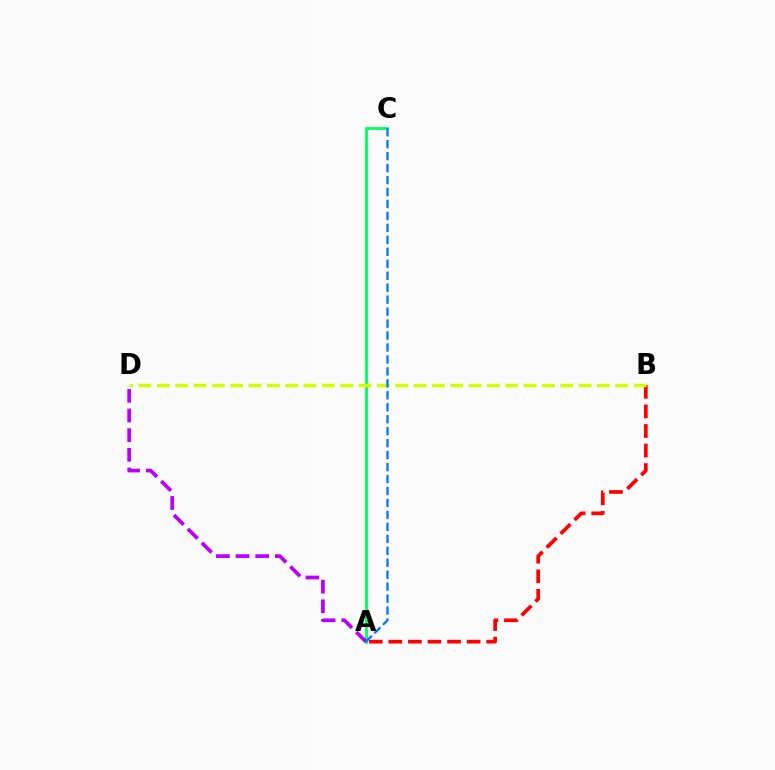{('A', 'C'): [{'color': '#00ff5c', 'line_style': 'solid', 'thickness': 2.03}, {'color': '#0074ff', 'line_style': 'dashed', 'thickness': 1.62}], ('A', 'D'): [{'color': '#b900ff', 'line_style': 'dashed', 'thickness': 2.67}], ('A', 'B'): [{'color': '#ff0000', 'line_style': 'dashed', 'thickness': 2.66}], ('B', 'D'): [{'color': '#d1ff00', 'line_style': 'dashed', 'thickness': 2.49}]}